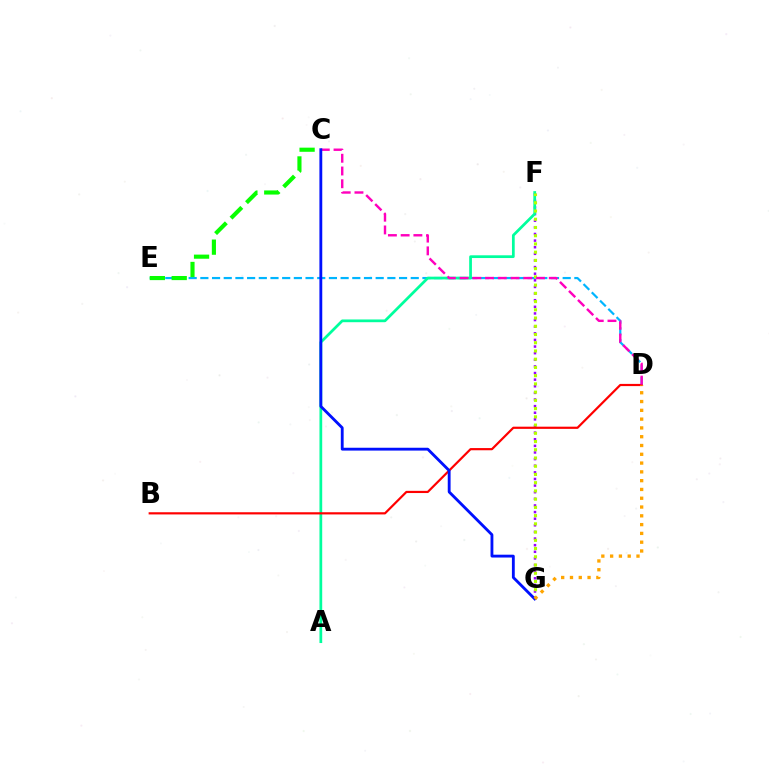{('D', 'E'): [{'color': '#00b5ff', 'line_style': 'dashed', 'thickness': 1.59}], ('F', 'G'): [{'color': '#9b00ff', 'line_style': 'dotted', 'thickness': 1.8}, {'color': '#b3ff00', 'line_style': 'dotted', 'thickness': 2.24}], ('A', 'F'): [{'color': '#00ff9d', 'line_style': 'solid', 'thickness': 1.97}], ('B', 'D'): [{'color': '#ff0000', 'line_style': 'solid', 'thickness': 1.58}], ('C', 'D'): [{'color': '#ff00bd', 'line_style': 'dashed', 'thickness': 1.73}], ('C', 'E'): [{'color': '#08ff00', 'line_style': 'dashed', 'thickness': 2.97}], ('C', 'G'): [{'color': '#0010ff', 'line_style': 'solid', 'thickness': 2.04}], ('D', 'G'): [{'color': '#ffa500', 'line_style': 'dotted', 'thickness': 2.39}]}